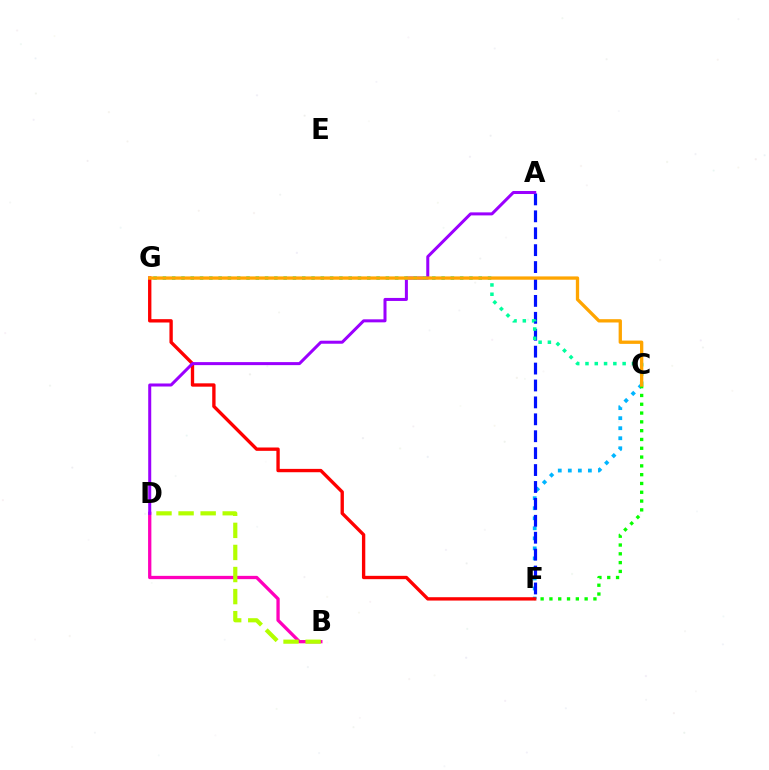{('C', 'F'): [{'color': '#00b5ff', 'line_style': 'dotted', 'thickness': 2.73}, {'color': '#08ff00', 'line_style': 'dotted', 'thickness': 2.39}], ('B', 'D'): [{'color': '#ff00bd', 'line_style': 'solid', 'thickness': 2.37}, {'color': '#b3ff00', 'line_style': 'dashed', 'thickness': 3.0}], ('A', 'F'): [{'color': '#0010ff', 'line_style': 'dashed', 'thickness': 2.3}], ('F', 'G'): [{'color': '#ff0000', 'line_style': 'solid', 'thickness': 2.41}], ('A', 'D'): [{'color': '#9b00ff', 'line_style': 'solid', 'thickness': 2.18}], ('C', 'G'): [{'color': '#00ff9d', 'line_style': 'dotted', 'thickness': 2.52}, {'color': '#ffa500', 'line_style': 'solid', 'thickness': 2.38}]}